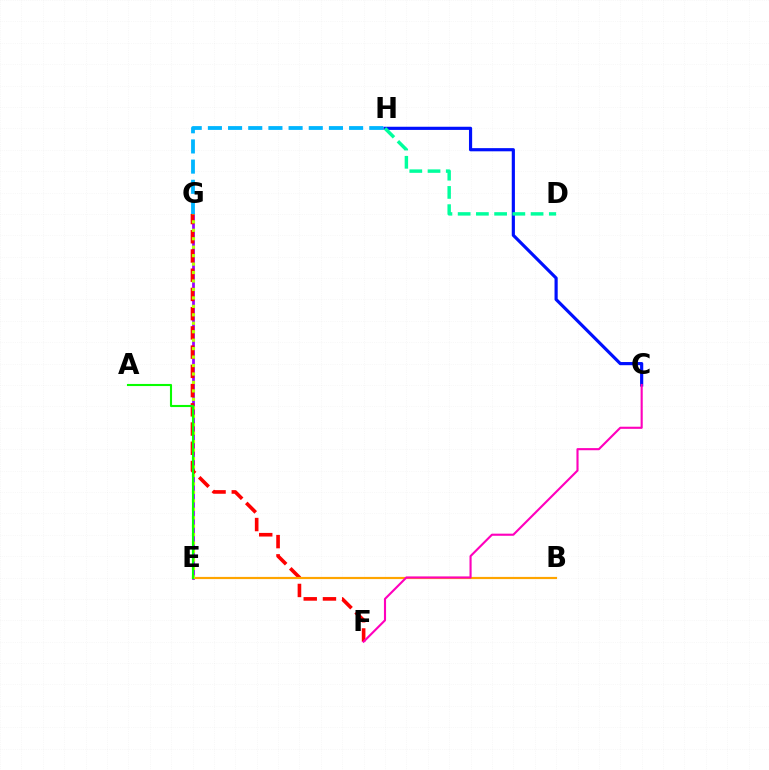{('E', 'G'): [{'color': '#9b00ff', 'line_style': 'solid', 'thickness': 2.0}, {'color': '#b3ff00', 'line_style': 'dotted', 'thickness': 2.3}], ('F', 'G'): [{'color': '#ff0000', 'line_style': 'dashed', 'thickness': 2.61}], ('C', 'H'): [{'color': '#0010ff', 'line_style': 'solid', 'thickness': 2.28}], ('B', 'E'): [{'color': '#ffa500', 'line_style': 'solid', 'thickness': 1.57}], ('D', 'H'): [{'color': '#00ff9d', 'line_style': 'dashed', 'thickness': 2.48}], ('C', 'F'): [{'color': '#ff00bd', 'line_style': 'solid', 'thickness': 1.53}], ('G', 'H'): [{'color': '#00b5ff', 'line_style': 'dashed', 'thickness': 2.74}], ('A', 'E'): [{'color': '#08ff00', 'line_style': 'solid', 'thickness': 1.52}]}